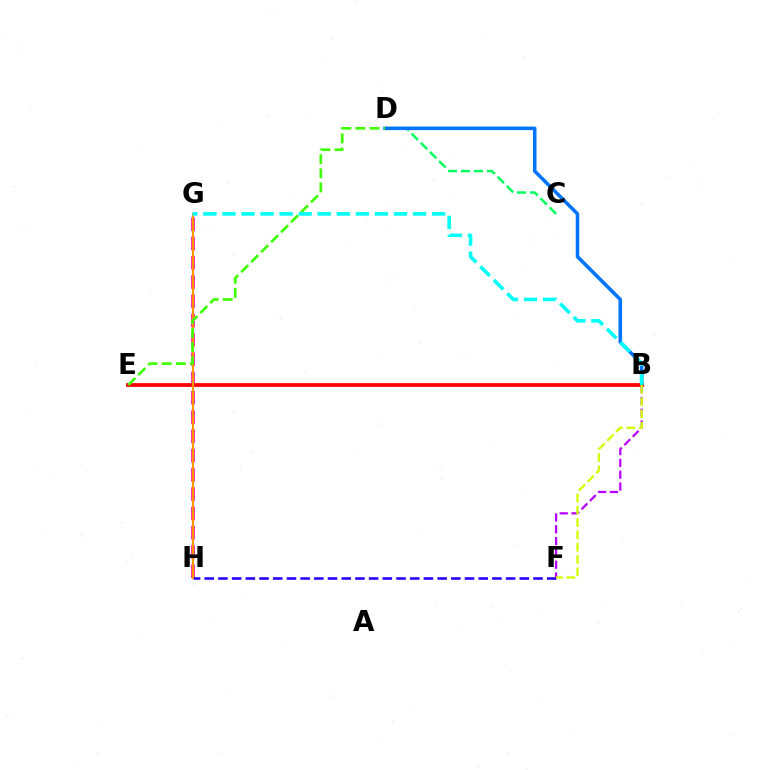{('G', 'H'): [{'color': '#ff00ac', 'line_style': 'dashed', 'thickness': 2.62}, {'color': '#ff9400', 'line_style': 'solid', 'thickness': 1.54}], ('C', 'D'): [{'color': '#00ff5c', 'line_style': 'dashed', 'thickness': 1.76}], ('F', 'H'): [{'color': '#2500ff', 'line_style': 'dashed', 'thickness': 1.86}], ('B', 'F'): [{'color': '#b900ff', 'line_style': 'dashed', 'thickness': 1.6}, {'color': '#d1ff00', 'line_style': 'dashed', 'thickness': 1.67}], ('B', 'D'): [{'color': '#0074ff', 'line_style': 'solid', 'thickness': 2.56}], ('B', 'E'): [{'color': '#ff0000', 'line_style': 'solid', 'thickness': 2.71}], ('D', 'E'): [{'color': '#3dff00', 'line_style': 'dashed', 'thickness': 1.91}], ('B', 'G'): [{'color': '#00fff6', 'line_style': 'dashed', 'thickness': 2.59}]}